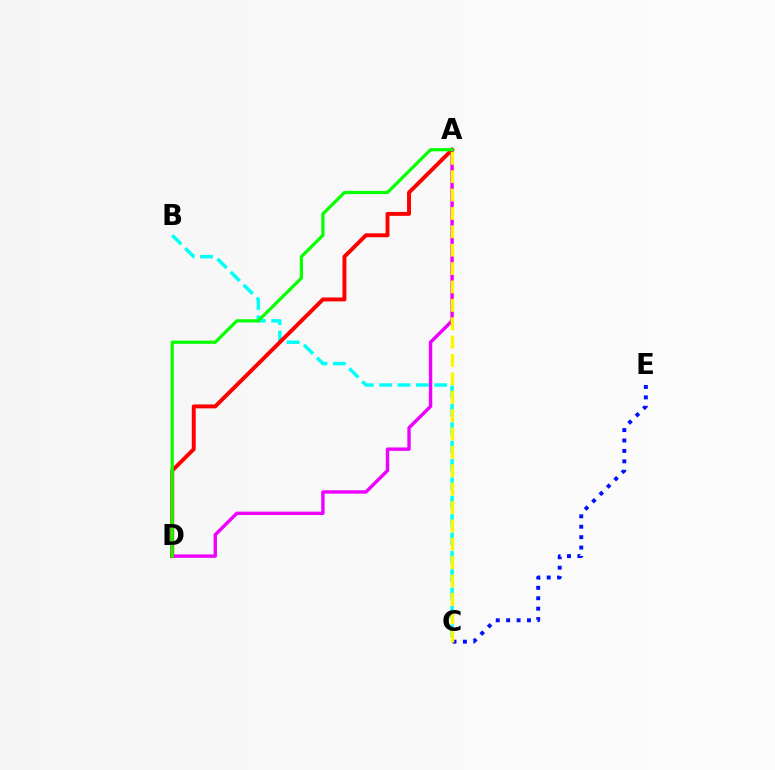{('C', 'E'): [{'color': '#0010ff', 'line_style': 'dotted', 'thickness': 2.83}], ('A', 'D'): [{'color': '#ee00ff', 'line_style': 'solid', 'thickness': 2.44}, {'color': '#ff0000', 'line_style': 'solid', 'thickness': 2.84}, {'color': '#08ff00', 'line_style': 'solid', 'thickness': 2.32}], ('B', 'C'): [{'color': '#00fff6', 'line_style': 'dashed', 'thickness': 2.5}], ('A', 'C'): [{'color': '#fcf500', 'line_style': 'dashed', 'thickness': 2.5}]}